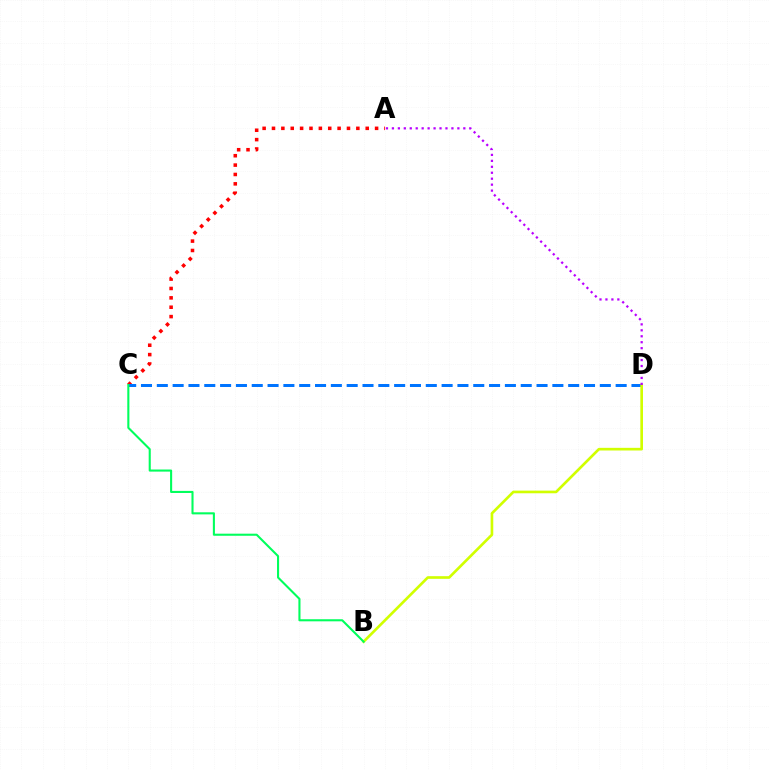{('A', 'C'): [{'color': '#ff0000', 'line_style': 'dotted', 'thickness': 2.55}], ('C', 'D'): [{'color': '#0074ff', 'line_style': 'dashed', 'thickness': 2.15}], ('B', 'D'): [{'color': '#d1ff00', 'line_style': 'solid', 'thickness': 1.91}], ('B', 'C'): [{'color': '#00ff5c', 'line_style': 'solid', 'thickness': 1.5}], ('A', 'D'): [{'color': '#b900ff', 'line_style': 'dotted', 'thickness': 1.62}]}